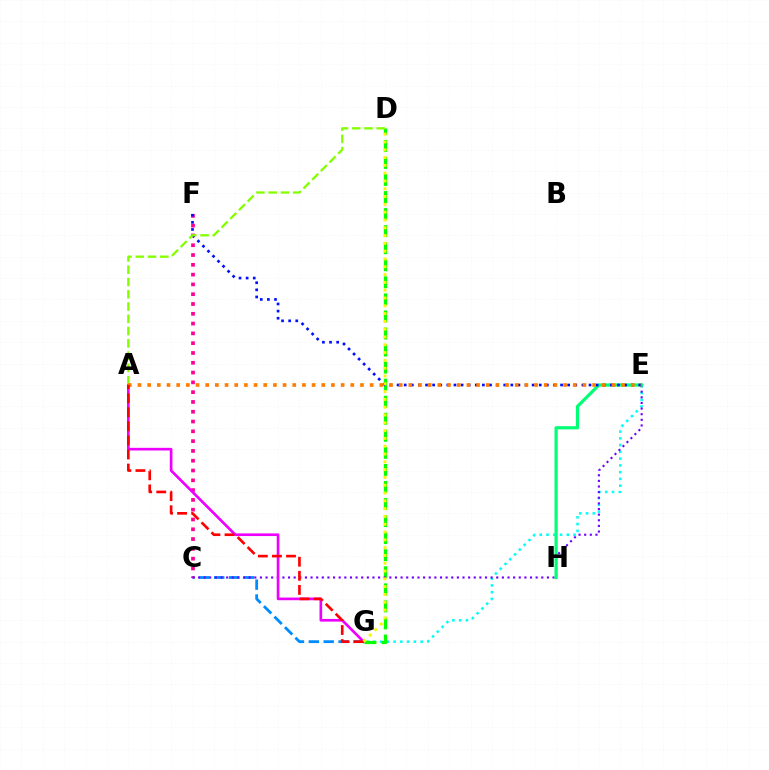{('C', 'G'): [{'color': '#008cff', 'line_style': 'dashed', 'thickness': 2.02}], ('E', 'G'): [{'color': '#00fff6', 'line_style': 'dotted', 'thickness': 1.84}], ('D', 'G'): [{'color': '#08ff00', 'line_style': 'dashed', 'thickness': 2.32}, {'color': '#fcf500', 'line_style': 'dotted', 'thickness': 2.12}], ('C', 'F'): [{'color': '#ff0094', 'line_style': 'dotted', 'thickness': 2.66}], ('C', 'E'): [{'color': '#7200ff', 'line_style': 'dotted', 'thickness': 1.53}], ('E', 'H'): [{'color': '#00ff74', 'line_style': 'solid', 'thickness': 2.31}], ('E', 'F'): [{'color': '#0010ff', 'line_style': 'dotted', 'thickness': 1.93}], ('A', 'G'): [{'color': '#ee00ff', 'line_style': 'solid', 'thickness': 1.92}, {'color': '#ff0000', 'line_style': 'dashed', 'thickness': 1.91}], ('A', 'D'): [{'color': '#84ff00', 'line_style': 'dashed', 'thickness': 1.67}], ('A', 'E'): [{'color': '#ff7c00', 'line_style': 'dotted', 'thickness': 2.63}]}